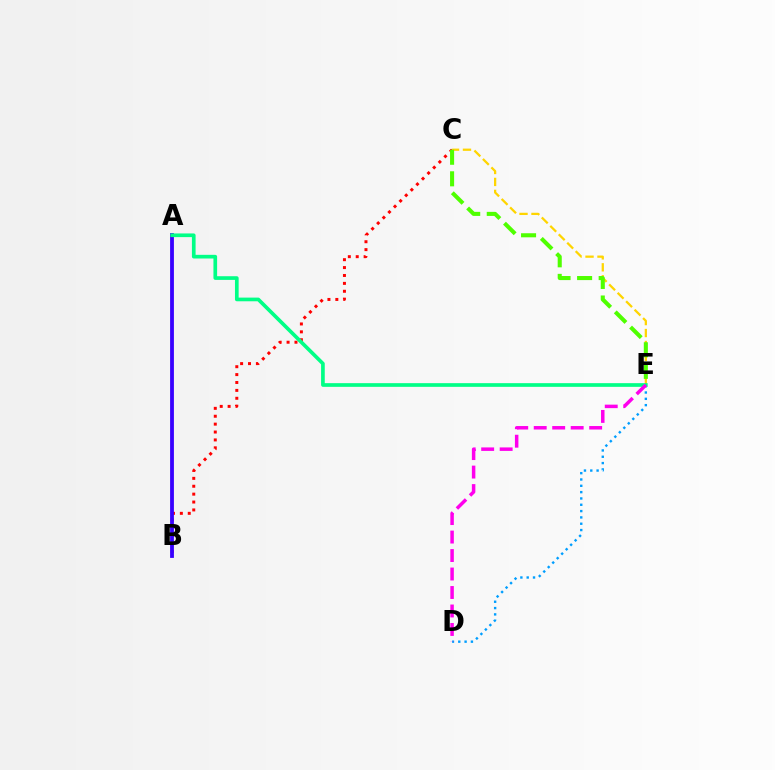{('B', 'C'): [{'color': '#ff0000', 'line_style': 'dotted', 'thickness': 2.15}], ('A', 'B'): [{'color': '#3700ff', 'line_style': 'solid', 'thickness': 2.74}], ('C', 'E'): [{'color': '#ffd500', 'line_style': 'dashed', 'thickness': 1.62}, {'color': '#4fff00', 'line_style': 'dashed', 'thickness': 2.93}], ('D', 'E'): [{'color': '#009eff', 'line_style': 'dotted', 'thickness': 1.72}, {'color': '#ff00ed', 'line_style': 'dashed', 'thickness': 2.51}], ('A', 'E'): [{'color': '#00ff86', 'line_style': 'solid', 'thickness': 2.65}]}